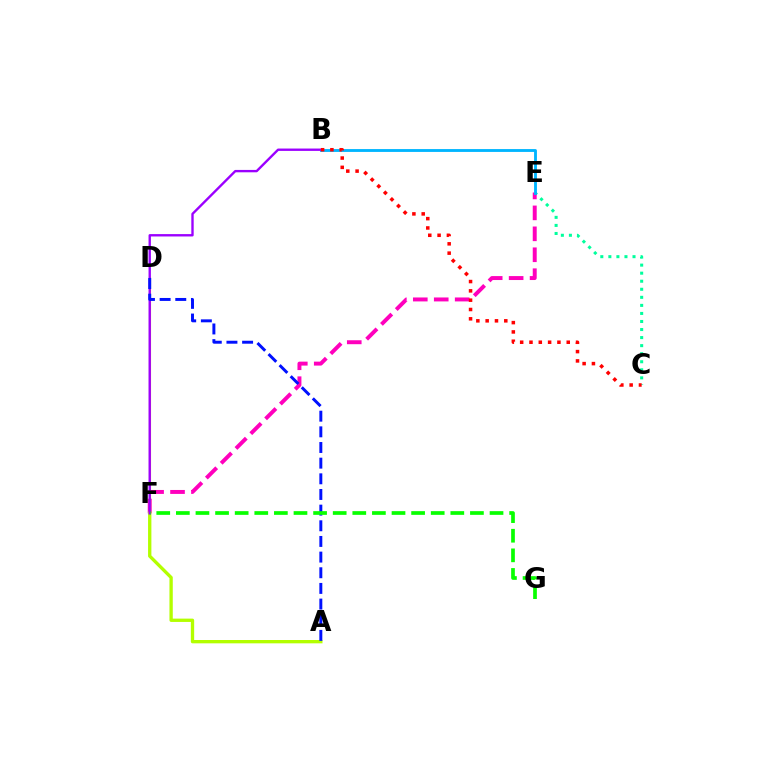{('C', 'E'): [{'color': '#00ff9d', 'line_style': 'dotted', 'thickness': 2.19}], ('E', 'F'): [{'color': '#ff00bd', 'line_style': 'dashed', 'thickness': 2.84}], ('A', 'F'): [{'color': '#b3ff00', 'line_style': 'solid', 'thickness': 2.39}], ('D', 'F'): [{'color': '#ffa500', 'line_style': 'solid', 'thickness': 1.51}], ('B', 'E'): [{'color': '#00b5ff', 'line_style': 'solid', 'thickness': 2.05}], ('B', 'F'): [{'color': '#9b00ff', 'line_style': 'solid', 'thickness': 1.71}], ('A', 'D'): [{'color': '#0010ff', 'line_style': 'dashed', 'thickness': 2.13}], ('F', 'G'): [{'color': '#08ff00', 'line_style': 'dashed', 'thickness': 2.66}], ('B', 'C'): [{'color': '#ff0000', 'line_style': 'dotted', 'thickness': 2.53}]}